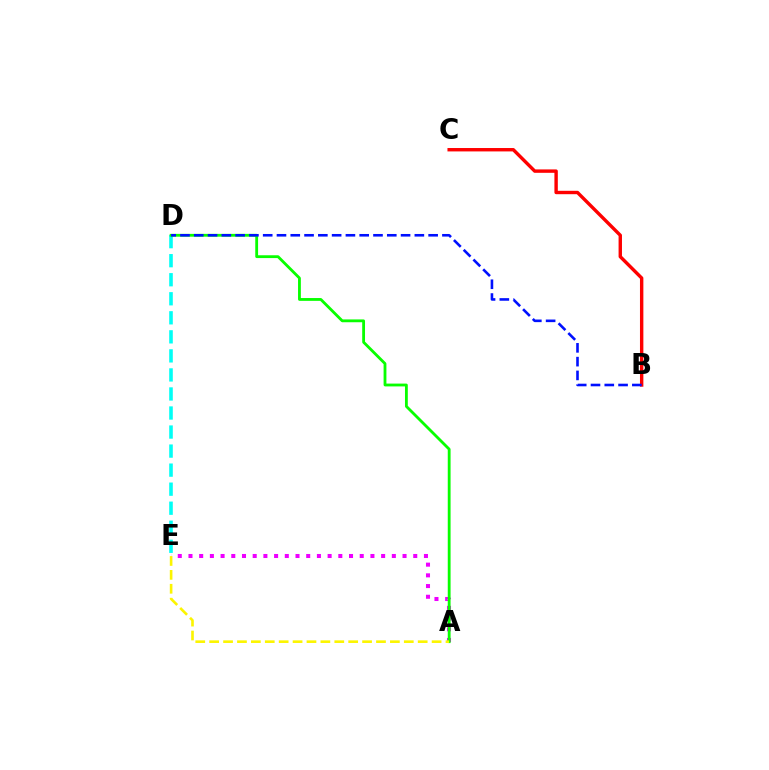{('A', 'E'): [{'color': '#ee00ff', 'line_style': 'dotted', 'thickness': 2.91}, {'color': '#fcf500', 'line_style': 'dashed', 'thickness': 1.89}], ('D', 'E'): [{'color': '#00fff6', 'line_style': 'dashed', 'thickness': 2.59}], ('A', 'D'): [{'color': '#08ff00', 'line_style': 'solid', 'thickness': 2.03}], ('B', 'C'): [{'color': '#ff0000', 'line_style': 'solid', 'thickness': 2.45}], ('B', 'D'): [{'color': '#0010ff', 'line_style': 'dashed', 'thickness': 1.87}]}